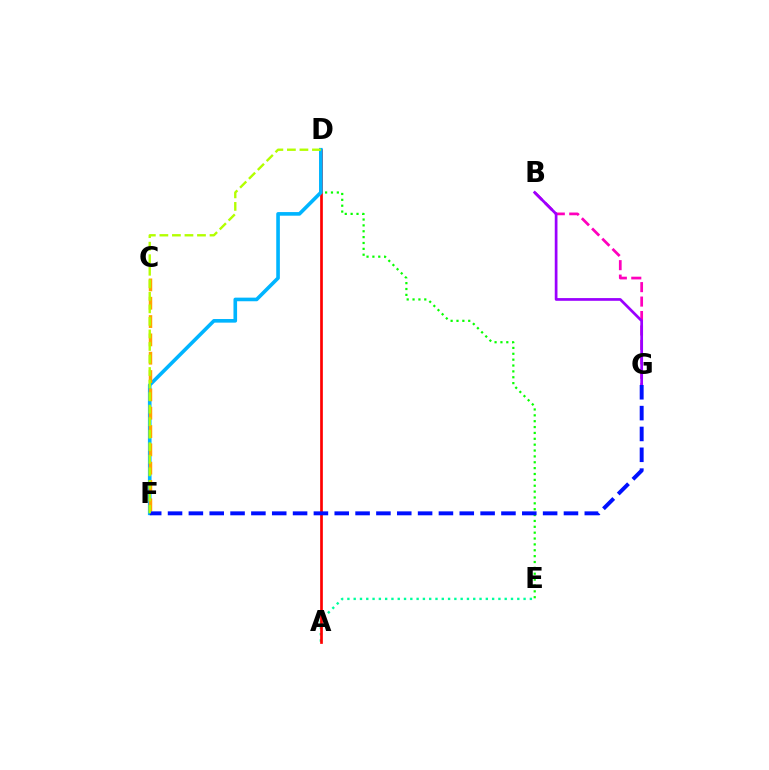{('D', 'E'): [{'color': '#08ff00', 'line_style': 'dotted', 'thickness': 1.59}], ('A', 'E'): [{'color': '#00ff9d', 'line_style': 'dotted', 'thickness': 1.71}], ('B', 'G'): [{'color': '#ff00bd', 'line_style': 'dashed', 'thickness': 1.96}, {'color': '#9b00ff', 'line_style': 'solid', 'thickness': 1.95}], ('A', 'D'): [{'color': '#ff0000', 'line_style': 'solid', 'thickness': 1.94}], ('D', 'F'): [{'color': '#00b5ff', 'line_style': 'solid', 'thickness': 2.6}, {'color': '#b3ff00', 'line_style': 'dashed', 'thickness': 1.7}], ('F', 'G'): [{'color': '#0010ff', 'line_style': 'dashed', 'thickness': 2.83}], ('C', 'F'): [{'color': '#ffa500', 'line_style': 'dashed', 'thickness': 2.49}]}